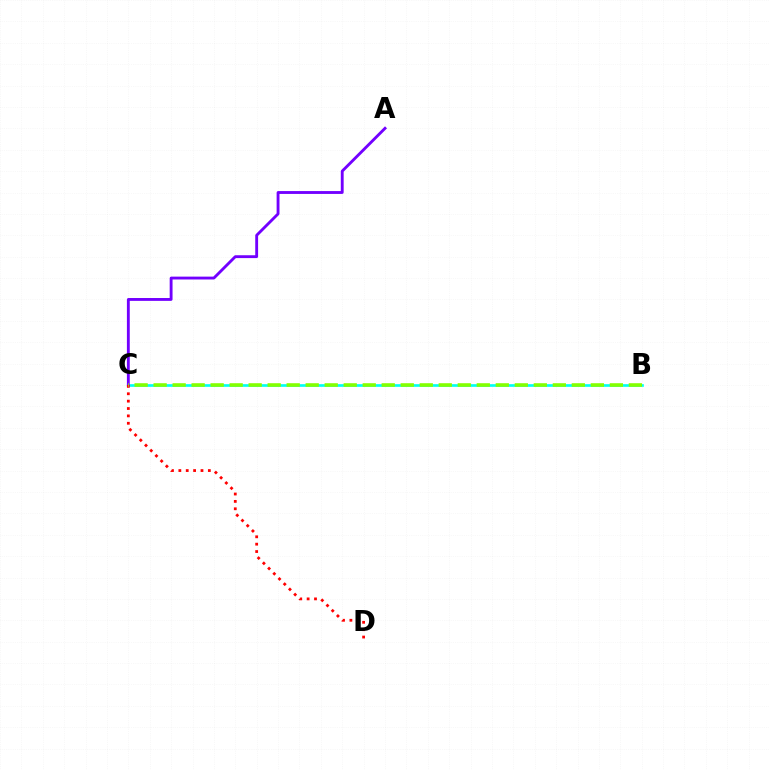{('B', 'C'): [{'color': '#00fff6', 'line_style': 'solid', 'thickness': 1.92}, {'color': '#84ff00', 'line_style': 'dashed', 'thickness': 2.58}], ('A', 'C'): [{'color': '#7200ff', 'line_style': 'solid', 'thickness': 2.06}], ('C', 'D'): [{'color': '#ff0000', 'line_style': 'dotted', 'thickness': 2.0}]}